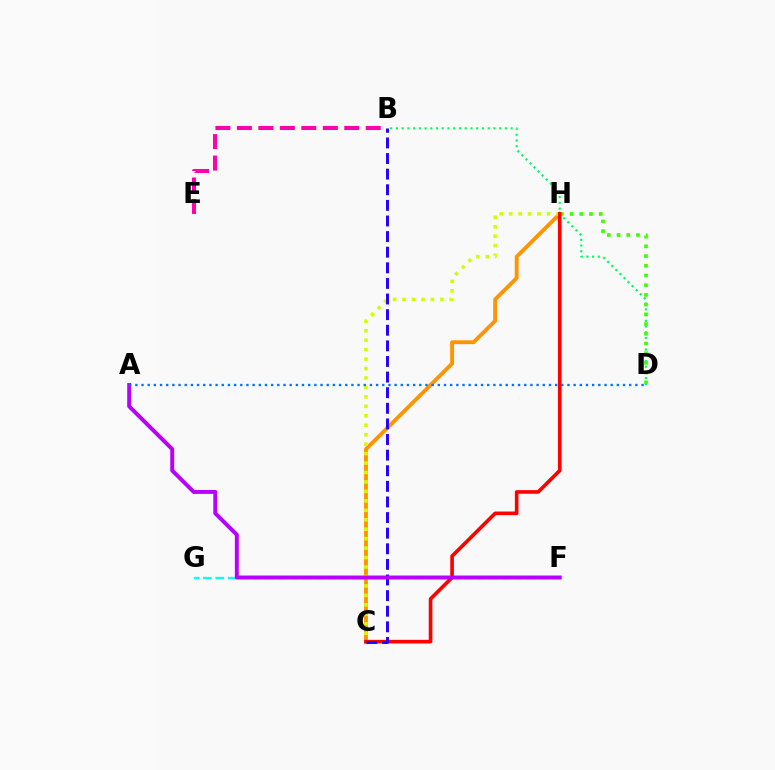{('F', 'G'): [{'color': '#00fff6', 'line_style': 'dashed', 'thickness': 1.69}], ('B', 'D'): [{'color': '#00ff5c', 'line_style': 'dotted', 'thickness': 1.56}], ('C', 'H'): [{'color': '#ff9400', 'line_style': 'solid', 'thickness': 2.79}, {'color': '#d1ff00', 'line_style': 'dotted', 'thickness': 2.57}, {'color': '#ff0000', 'line_style': 'solid', 'thickness': 2.61}], ('D', 'H'): [{'color': '#3dff00', 'line_style': 'dotted', 'thickness': 2.64}], ('B', 'C'): [{'color': '#2500ff', 'line_style': 'dashed', 'thickness': 2.12}], ('A', 'F'): [{'color': '#b900ff', 'line_style': 'solid', 'thickness': 2.84}], ('B', 'E'): [{'color': '#ff00ac', 'line_style': 'dashed', 'thickness': 2.92}], ('A', 'D'): [{'color': '#0074ff', 'line_style': 'dotted', 'thickness': 1.68}]}